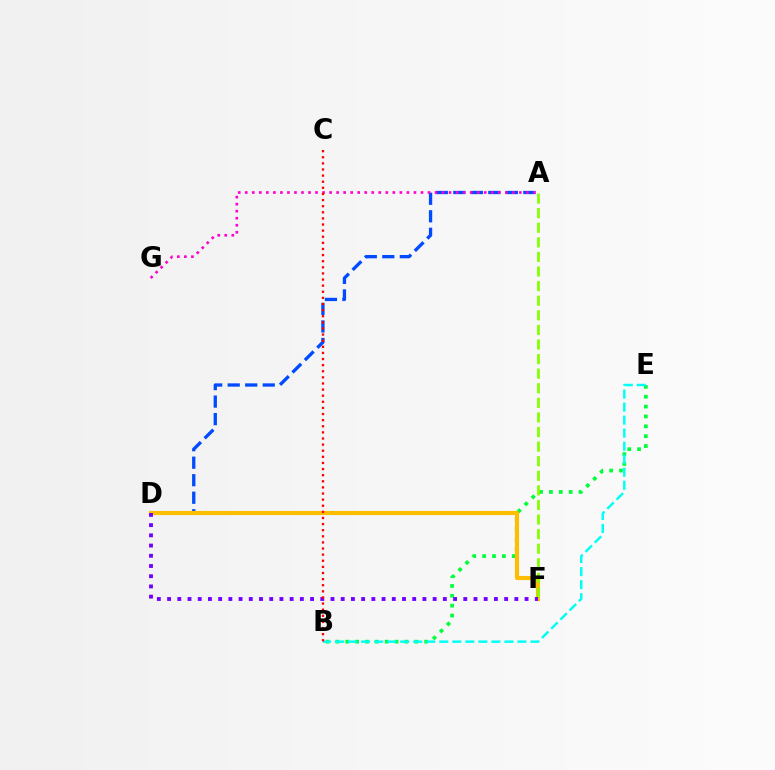{('A', 'D'): [{'color': '#004bff', 'line_style': 'dashed', 'thickness': 2.38}], ('B', 'E'): [{'color': '#00ff39', 'line_style': 'dotted', 'thickness': 2.68}, {'color': '#00fff6', 'line_style': 'dashed', 'thickness': 1.77}], ('D', 'F'): [{'color': '#ffbd00', 'line_style': 'solid', 'thickness': 2.97}, {'color': '#7200ff', 'line_style': 'dotted', 'thickness': 2.78}], ('A', 'G'): [{'color': '#ff00cf', 'line_style': 'dotted', 'thickness': 1.91}], ('A', 'F'): [{'color': '#84ff00', 'line_style': 'dashed', 'thickness': 1.98}], ('B', 'C'): [{'color': '#ff0000', 'line_style': 'dotted', 'thickness': 1.66}]}